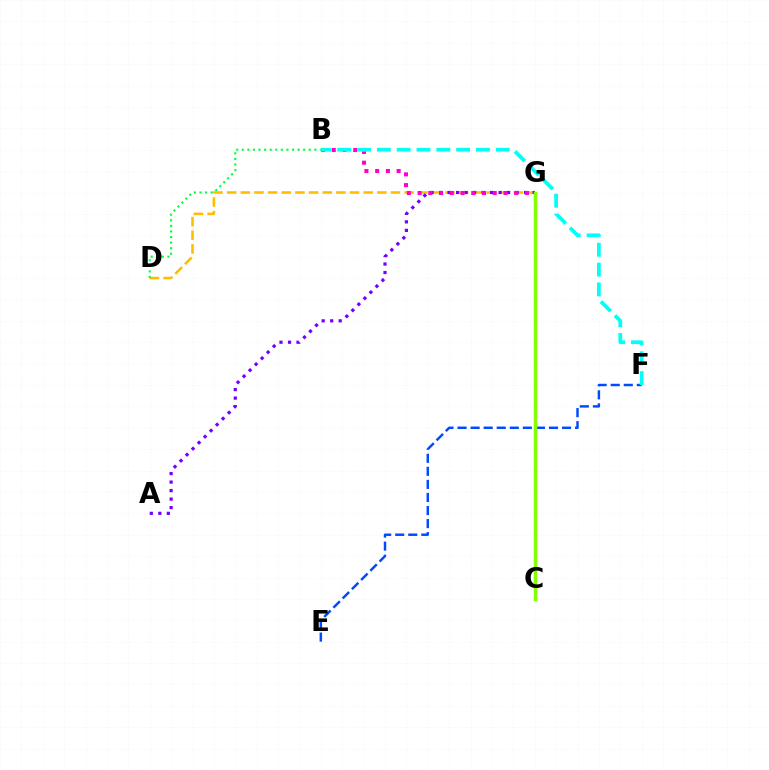{('D', 'G'): [{'color': '#ffbd00', 'line_style': 'dashed', 'thickness': 1.85}], ('C', 'G'): [{'color': '#ff0000', 'line_style': 'dashed', 'thickness': 2.02}, {'color': '#84ff00', 'line_style': 'solid', 'thickness': 2.5}], ('E', 'F'): [{'color': '#004bff', 'line_style': 'dashed', 'thickness': 1.77}], ('A', 'G'): [{'color': '#7200ff', 'line_style': 'dotted', 'thickness': 2.31}], ('B', 'D'): [{'color': '#00ff39', 'line_style': 'dotted', 'thickness': 1.52}], ('B', 'G'): [{'color': '#ff00cf', 'line_style': 'dotted', 'thickness': 2.92}], ('B', 'F'): [{'color': '#00fff6', 'line_style': 'dashed', 'thickness': 2.69}]}